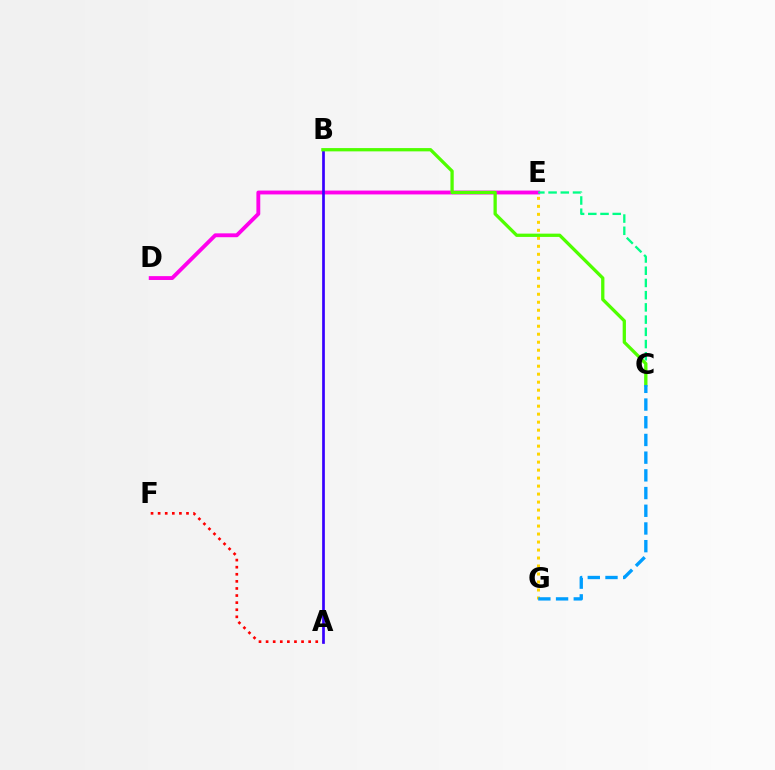{('A', 'F'): [{'color': '#ff0000', 'line_style': 'dotted', 'thickness': 1.93}], ('D', 'E'): [{'color': '#ff00ed', 'line_style': 'solid', 'thickness': 2.78}], ('E', 'G'): [{'color': '#ffd500', 'line_style': 'dotted', 'thickness': 2.17}], ('A', 'B'): [{'color': '#3700ff', 'line_style': 'solid', 'thickness': 1.94}], ('C', 'E'): [{'color': '#00ff86', 'line_style': 'dashed', 'thickness': 1.66}], ('B', 'C'): [{'color': '#4fff00', 'line_style': 'solid', 'thickness': 2.36}], ('C', 'G'): [{'color': '#009eff', 'line_style': 'dashed', 'thickness': 2.4}]}